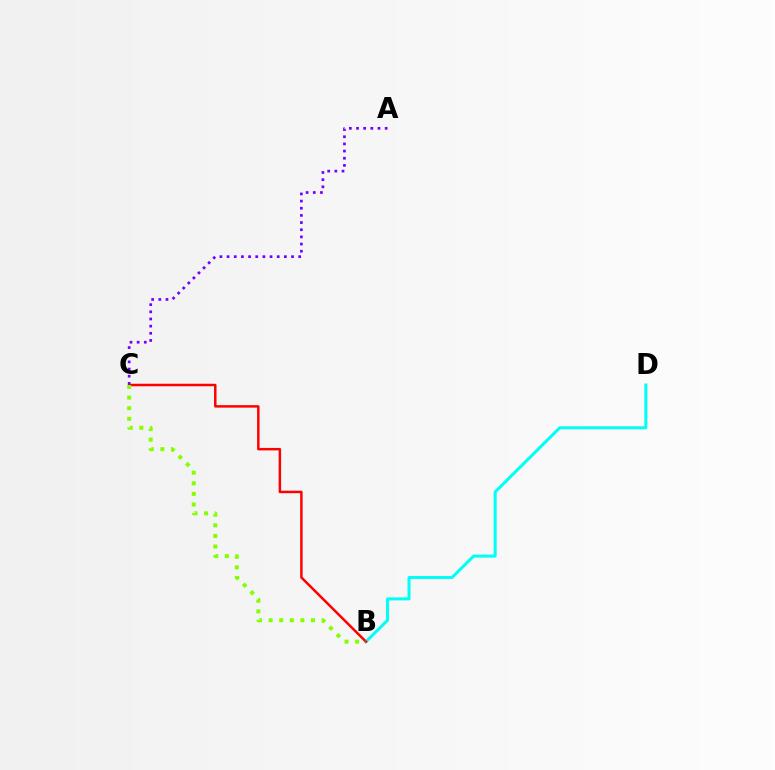{('B', 'D'): [{'color': '#00fff6', 'line_style': 'solid', 'thickness': 2.18}], ('B', 'C'): [{'color': '#ff0000', 'line_style': 'solid', 'thickness': 1.78}, {'color': '#84ff00', 'line_style': 'dotted', 'thickness': 2.88}], ('A', 'C'): [{'color': '#7200ff', 'line_style': 'dotted', 'thickness': 1.95}]}